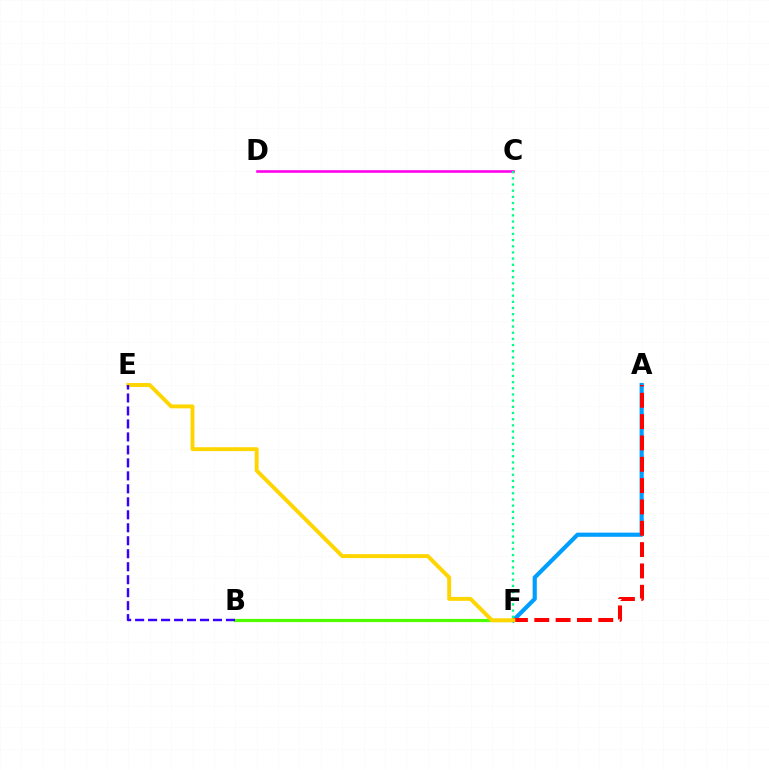{('B', 'F'): [{'color': '#4fff00', 'line_style': 'solid', 'thickness': 2.3}], ('A', 'F'): [{'color': '#009eff', 'line_style': 'solid', 'thickness': 2.99}, {'color': '#ff0000', 'line_style': 'dashed', 'thickness': 2.9}], ('C', 'D'): [{'color': '#ff00ed', 'line_style': 'solid', 'thickness': 1.87}], ('C', 'F'): [{'color': '#00ff86', 'line_style': 'dotted', 'thickness': 1.68}], ('E', 'F'): [{'color': '#ffd500', 'line_style': 'solid', 'thickness': 2.82}], ('B', 'E'): [{'color': '#3700ff', 'line_style': 'dashed', 'thickness': 1.76}]}